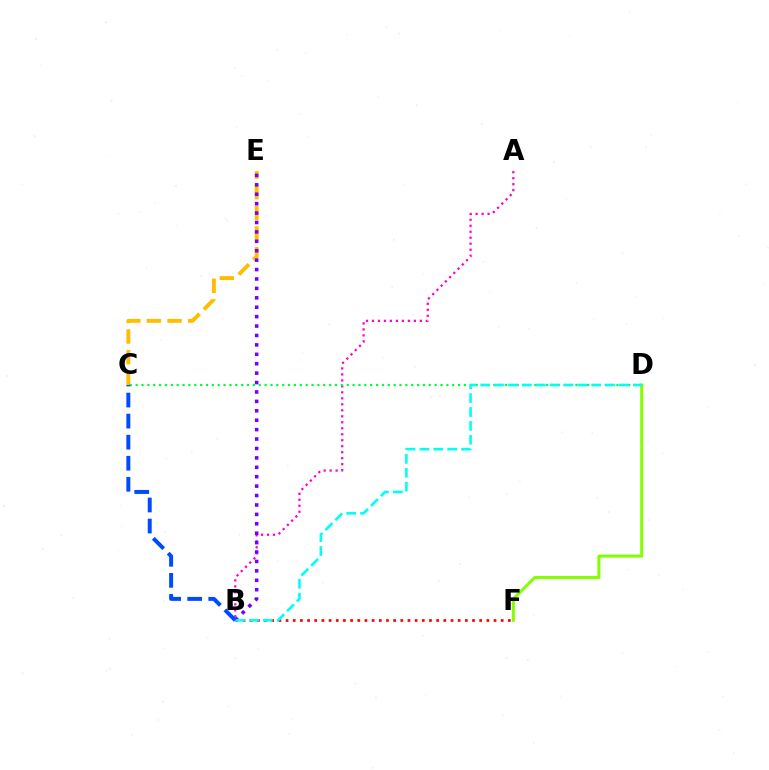{('D', 'F'): [{'color': '#84ff00', 'line_style': 'solid', 'thickness': 2.18}], ('A', 'B'): [{'color': '#ff00cf', 'line_style': 'dotted', 'thickness': 1.63}], ('C', 'E'): [{'color': '#ffbd00', 'line_style': 'dashed', 'thickness': 2.8}], ('B', 'F'): [{'color': '#ff0000', 'line_style': 'dotted', 'thickness': 1.95}], ('C', 'D'): [{'color': '#00ff39', 'line_style': 'dotted', 'thickness': 1.59}], ('B', 'E'): [{'color': '#7200ff', 'line_style': 'dotted', 'thickness': 2.56}], ('B', 'D'): [{'color': '#00fff6', 'line_style': 'dashed', 'thickness': 1.89}], ('B', 'C'): [{'color': '#004bff', 'line_style': 'dashed', 'thickness': 2.86}]}